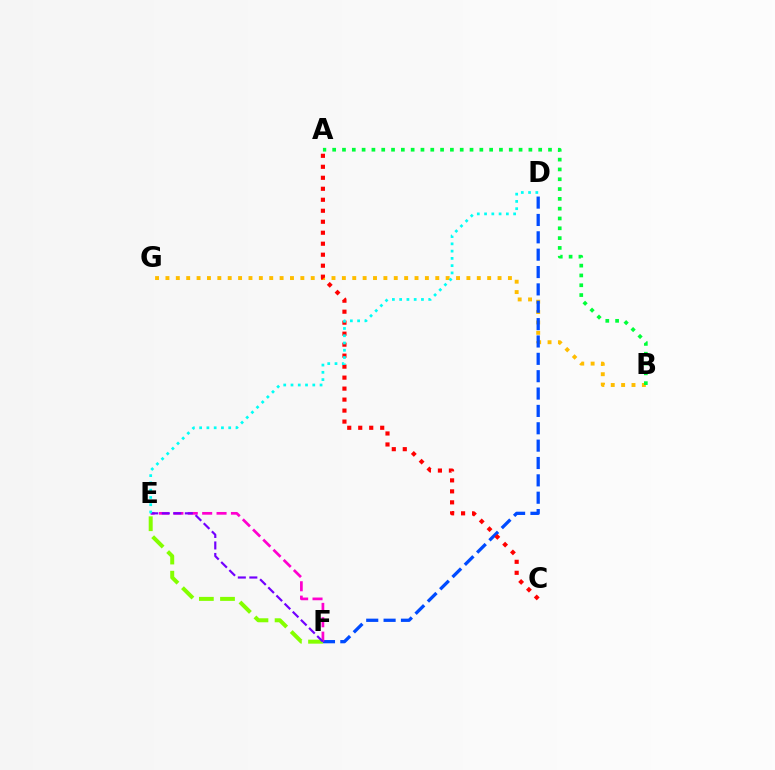{('B', 'G'): [{'color': '#ffbd00', 'line_style': 'dotted', 'thickness': 2.82}], ('D', 'F'): [{'color': '#004bff', 'line_style': 'dashed', 'thickness': 2.36}], ('E', 'F'): [{'color': '#ff00cf', 'line_style': 'dashed', 'thickness': 1.95}, {'color': '#84ff00', 'line_style': 'dashed', 'thickness': 2.87}, {'color': '#7200ff', 'line_style': 'dashed', 'thickness': 1.56}], ('A', 'B'): [{'color': '#00ff39', 'line_style': 'dotted', 'thickness': 2.67}], ('A', 'C'): [{'color': '#ff0000', 'line_style': 'dotted', 'thickness': 2.99}], ('D', 'E'): [{'color': '#00fff6', 'line_style': 'dotted', 'thickness': 1.97}]}